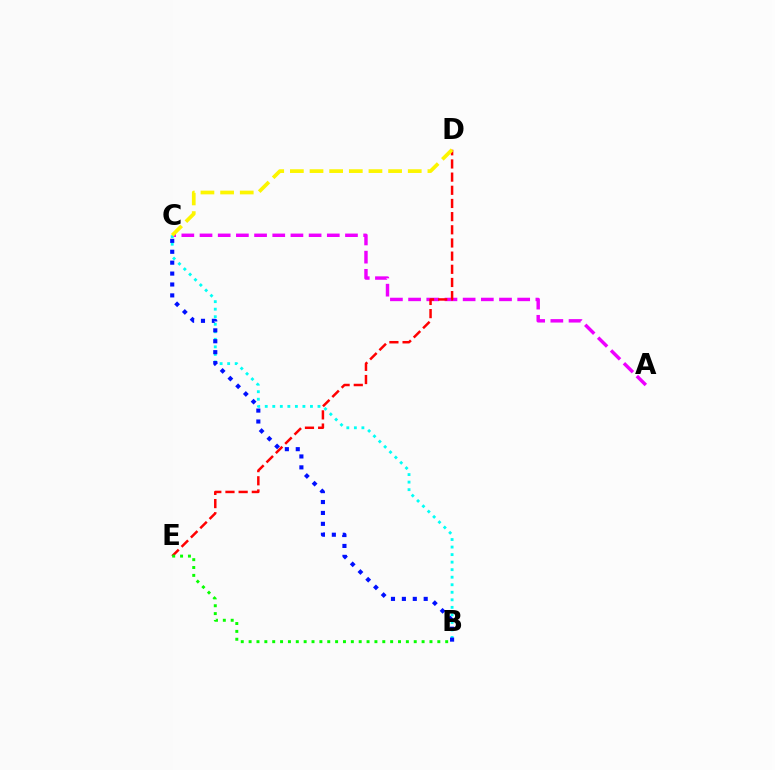{('A', 'C'): [{'color': '#ee00ff', 'line_style': 'dashed', 'thickness': 2.47}], ('B', 'C'): [{'color': '#00fff6', 'line_style': 'dotted', 'thickness': 2.05}, {'color': '#0010ff', 'line_style': 'dotted', 'thickness': 2.96}], ('D', 'E'): [{'color': '#ff0000', 'line_style': 'dashed', 'thickness': 1.79}], ('B', 'E'): [{'color': '#08ff00', 'line_style': 'dotted', 'thickness': 2.14}], ('C', 'D'): [{'color': '#fcf500', 'line_style': 'dashed', 'thickness': 2.67}]}